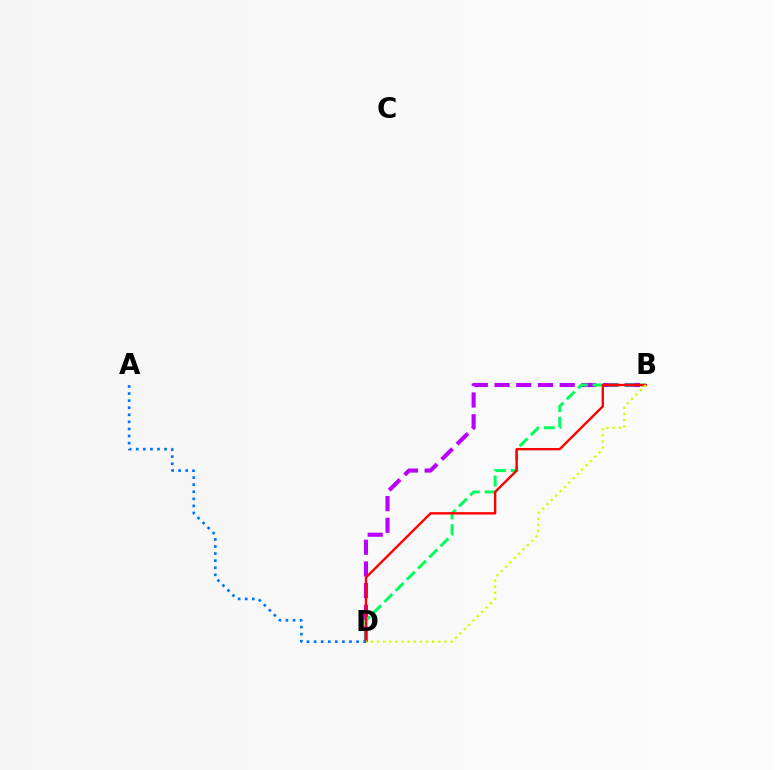{('B', 'D'): [{'color': '#b900ff', 'line_style': 'dashed', 'thickness': 2.95}, {'color': '#00ff5c', 'line_style': 'dashed', 'thickness': 2.15}, {'color': '#ff0000', 'line_style': 'solid', 'thickness': 1.7}, {'color': '#d1ff00', 'line_style': 'dotted', 'thickness': 1.66}], ('A', 'D'): [{'color': '#0074ff', 'line_style': 'dotted', 'thickness': 1.92}]}